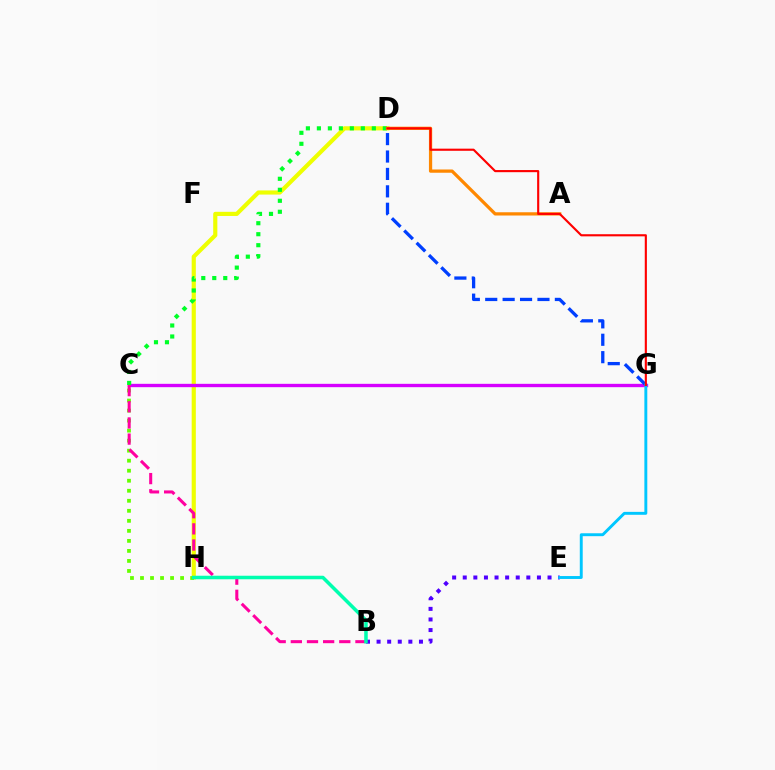{('D', 'H'): [{'color': '#eeff00', 'line_style': 'solid', 'thickness': 2.99}], ('C', 'G'): [{'color': '#d600ff', 'line_style': 'solid', 'thickness': 2.41}], ('B', 'E'): [{'color': '#4f00ff', 'line_style': 'dotted', 'thickness': 2.88}], ('D', 'G'): [{'color': '#003fff', 'line_style': 'dashed', 'thickness': 2.37}, {'color': '#ff0000', 'line_style': 'solid', 'thickness': 1.54}], ('C', 'D'): [{'color': '#00ff27', 'line_style': 'dotted', 'thickness': 2.99}], ('E', 'G'): [{'color': '#00c7ff', 'line_style': 'solid', 'thickness': 2.1}], ('C', 'H'): [{'color': '#66ff00', 'line_style': 'dotted', 'thickness': 2.72}], ('B', 'C'): [{'color': '#ff00a0', 'line_style': 'dashed', 'thickness': 2.19}], ('A', 'D'): [{'color': '#ff8800', 'line_style': 'solid', 'thickness': 2.34}], ('B', 'H'): [{'color': '#00ffaf', 'line_style': 'solid', 'thickness': 2.53}]}